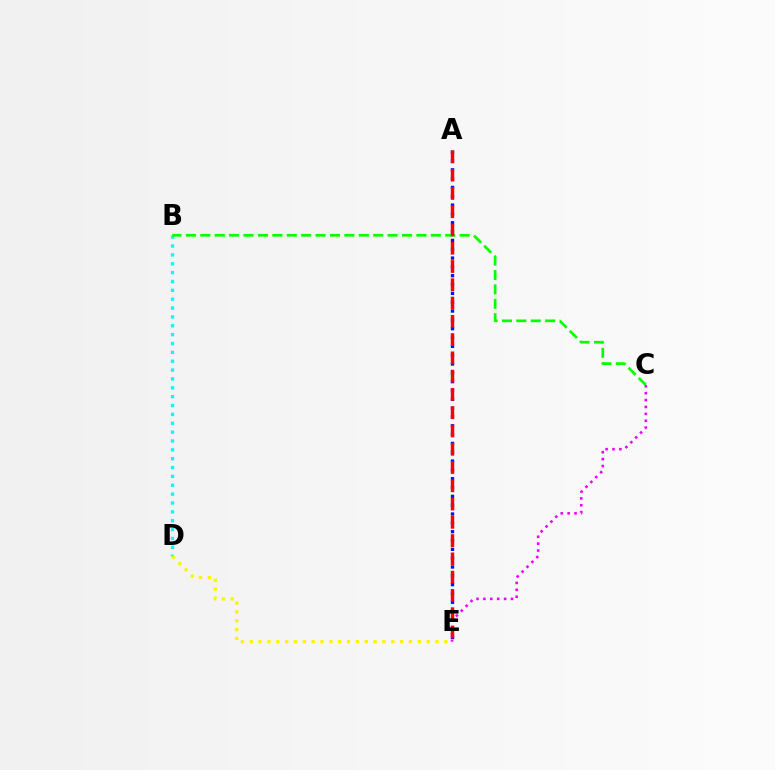{('A', 'E'): [{'color': '#0010ff', 'line_style': 'dotted', 'thickness': 2.4}, {'color': '#ff0000', 'line_style': 'dashed', 'thickness': 2.48}], ('C', 'E'): [{'color': '#ee00ff', 'line_style': 'dotted', 'thickness': 1.87}], ('B', 'D'): [{'color': '#00fff6', 'line_style': 'dotted', 'thickness': 2.41}], ('B', 'C'): [{'color': '#08ff00', 'line_style': 'dashed', 'thickness': 1.96}], ('D', 'E'): [{'color': '#fcf500', 'line_style': 'dotted', 'thickness': 2.4}]}